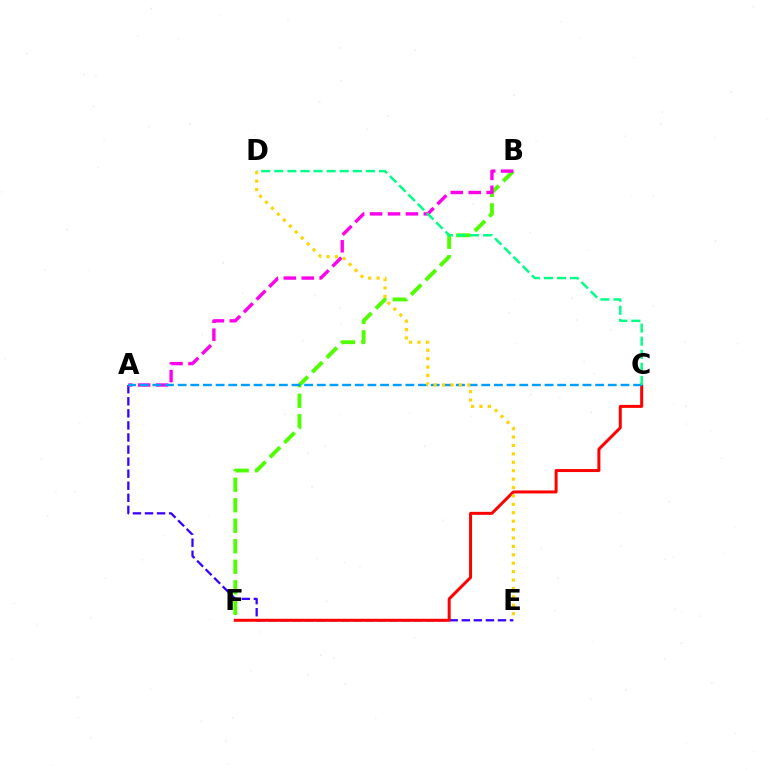{('B', 'F'): [{'color': '#4fff00', 'line_style': 'dashed', 'thickness': 2.79}], ('A', 'E'): [{'color': '#3700ff', 'line_style': 'dashed', 'thickness': 1.64}], ('C', 'F'): [{'color': '#ff0000', 'line_style': 'solid', 'thickness': 2.15}], ('A', 'B'): [{'color': '#ff00ed', 'line_style': 'dashed', 'thickness': 2.43}], ('A', 'C'): [{'color': '#009eff', 'line_style': 'dashed', 'thickness': 1.72}], ('C', 'D'): [{'color': '#00ff86', 'line_style': 'dashed', 'thickness': 1.78}], ('D', 'E'): [{'color': '#ffd500', 'line_style': 'dotted', 'thickness': 2.29}]}